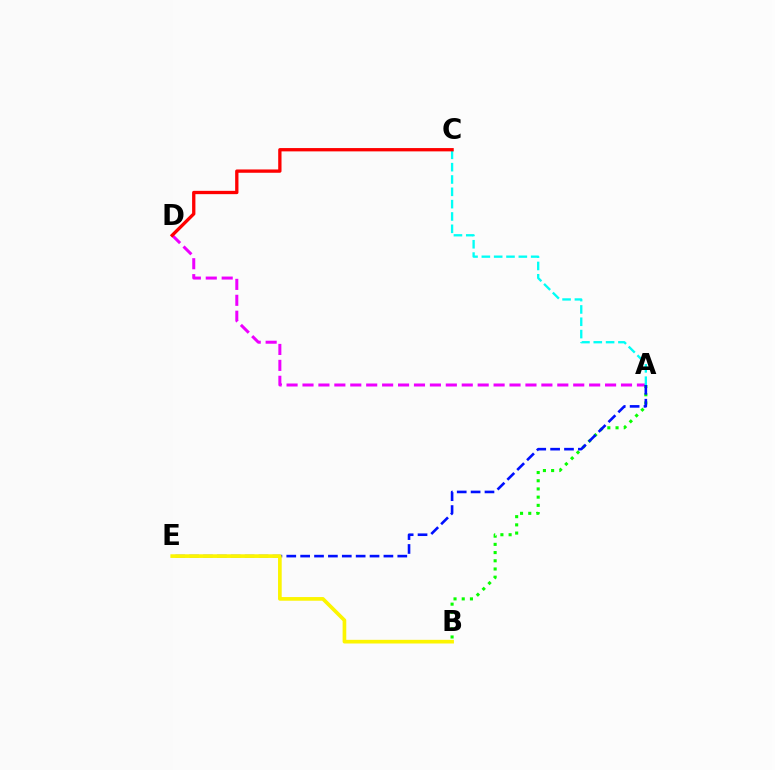{('A', 'D'): [{'color': '#ee00ff', 'line_style': 'dashed', 'thickness': 2.16}], ('A', 'C'): [{'color': '#00fff6', 'line_style': 'dashed', 'thickness': 1.67}], ('A', 'B'): [{'color': '#08ff00', 'line_style': 'dotted', 'thickness': 2.23}], ('C', 'D'): [{'color': '#ff0000', 'line_style': 'solid', 'thickness': 2.38}], ('A', 'E'): [{'color': '#0010ff', 'line_style': 'dashed', 'thickness': 1.89}], ('B', 'E'): [{'color': '#fcf500', 'line_style': 'solid', 'thickness': 2.64}]}